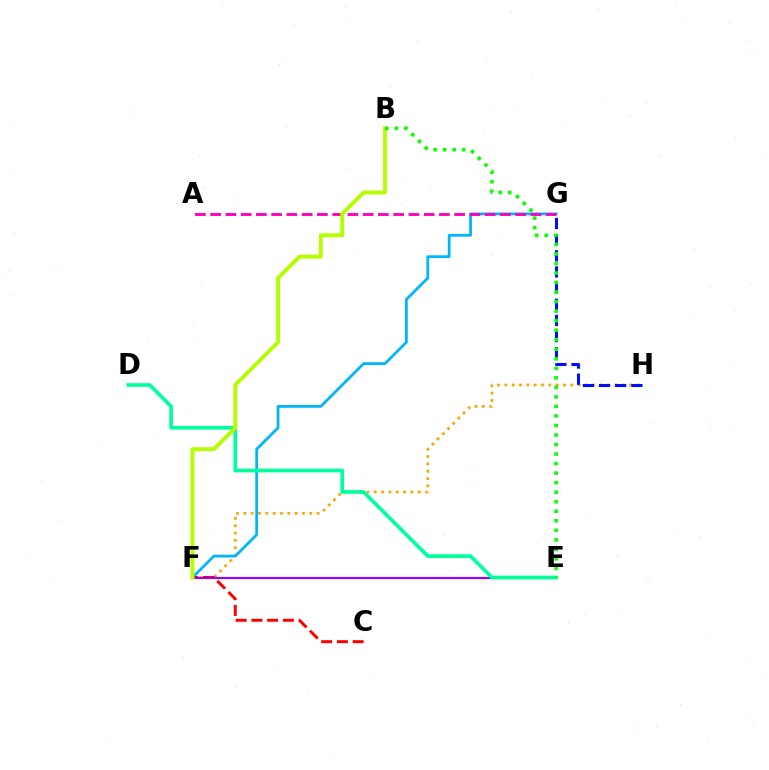{('F', 'H'): [{'color': '#ffa500', 'line_style': 'dotted', 'thickness': 1.99}], ('F', 'G'): [{'color': '#00b5ff', 'line_style': 'solid', 'thickness': 1.99}], ('C', 'F'): [{'color': '#ff0000', 'line_style': 'dashed', 'thickness': 2.14}], ('E', 'F'): [{'color': '#9b00ff', 'line_style': 'solid', 'thickness': 1.53}], ('G', 'H'): [{'color': '#0010ff', 'line_style': 'dashed', 'thickness': 2.2}], ('D', 'E'): [{'color': '#00ff9d', 'line_style': 'solid', 'thickness': 2.65}], ('A', 'G'): [{'color': '#ff00bd', 'line_style': 'dashed', 'thickness': 2.07}], ('B', 'F'): [{'color': '#b3ff00', 'line_style': 'solid', 'thickness': 2.8}], ('B', 'E'): [{'color': '#08ff00', 'line_style': 'dotted', 'thickness': 2.59}]}